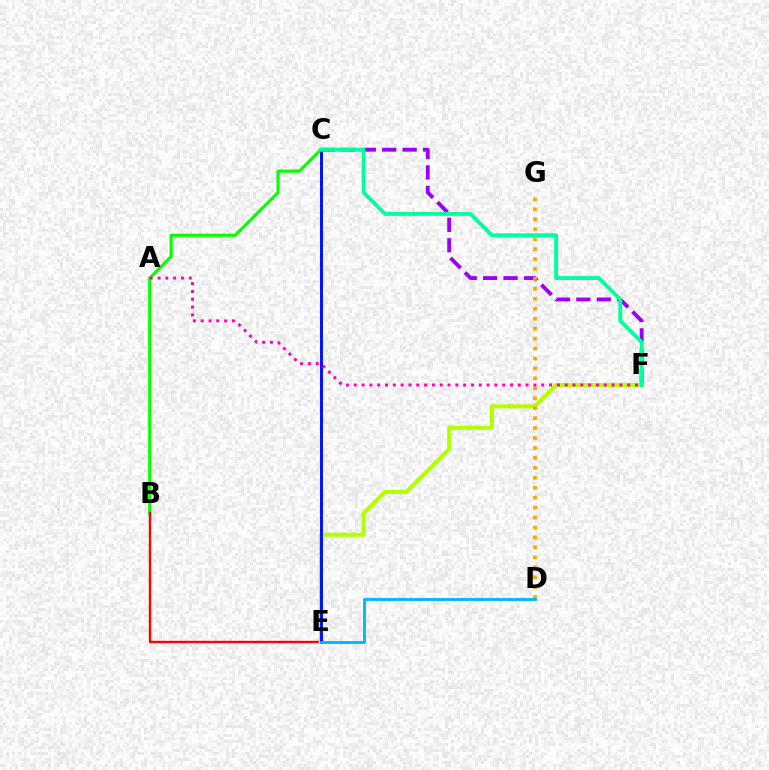{('B', 'C'): [{'color': '#08ff00', 'line_style': 'solid', 'thickness': 2.27}], ('C', 'F'): [{'color': '#9b00ff', 'line_style': 'dashed', 'thickness': 2.77}, {'color': '#00ff9d', 'line_style': 'solid', 'thickness': 2.8}], ('B', 'E'): [{'color': '#ff0000', 'line_style': 'solid', 'thickness': 1.71}], ('E', 'F'): [{'color': '#b3ff00', 'line_style': 'solid', 'thickness': 2.95}], ('D', 'G'): [{'color': '#ffa500', 'line_style': 'dotted', 'thickness': 2.7}], ('C', 'E'): [{'color': '#0010ff', 'line_style': 'solid', 'thickness': 2.12}], ('D', 'E'): [{'color': '#00b5ff', 'line_style': 'solid', 'thickness': 2.05}], ('A', 'F'): [{'color': '#ff00bd', 'line_style': 'dotted', 'thickness': 2.12}]}